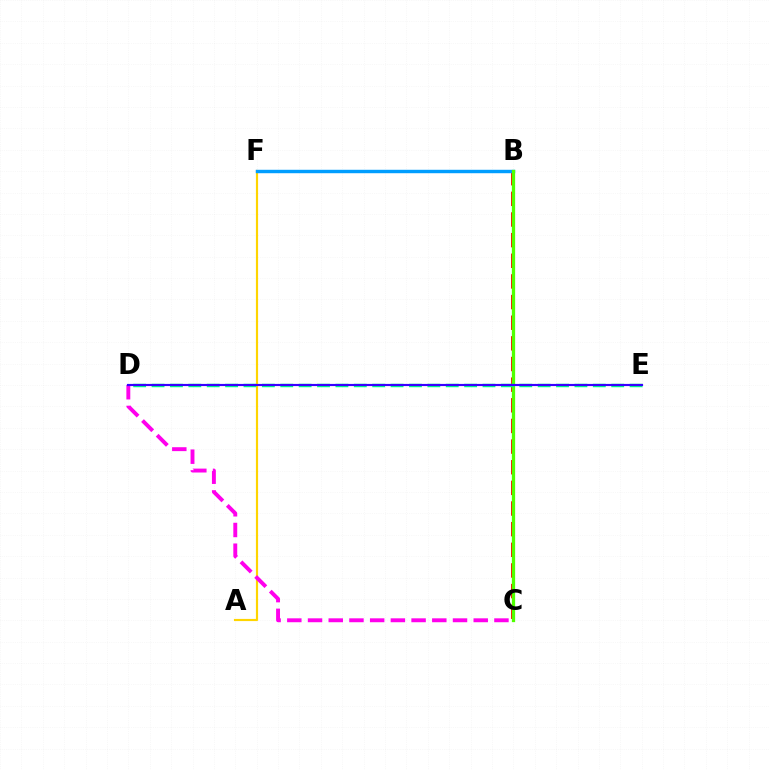{('A', 'F'): [{'color': '#ffd500', 'line_style': 'solid', 'thickness': 1.56}], ('B', 'C'): [{'color': '#ff0000', 'line_style': 'dashed', 'thickness': 2.8}, {'color': '#4fff00', 'line_style': 'solid', 'thickness': 2.36}], ('B', 'F'): [{'color': '#009eff', 'line_style': 'solid', 'thickness': 2.47}], ('C', 'D'): [{'color': '#ff00ed', 'line_style': 'dashed', 'thickness': 2.81}], ('D', 'E'): [{'color': '#00ff86', 'line_style': 'dashed', 'thickness': 2.5}, {'color': '#3700ff', 'line_style': 'solid', 'thickness': 1.56}]}